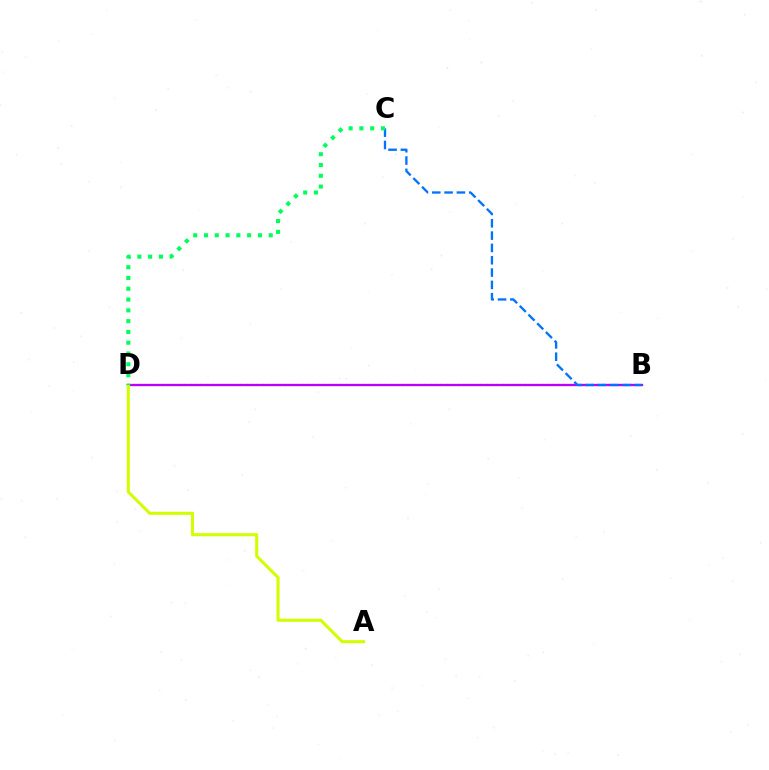{('B', 'D'): [{'color': '#ff0000', 'line_style': 'dotted', 'thickness': 1.52}, {'color': '#b900ff', 'line_style': 'solid', 'thickness': 1.65}], ('B', 'C'): [{'color': '#0074ff', 'line_style': 'dashed', 'thickness': 1.67}], ('A', 'D'): [{'color': '#d1ff00', 'line_style': 'solid', 'thickness': 2.2}], ('C', 'D'): [{'color': '#00ff5c', 'line_style': 'dotted', 'thickness': 2.93}]}